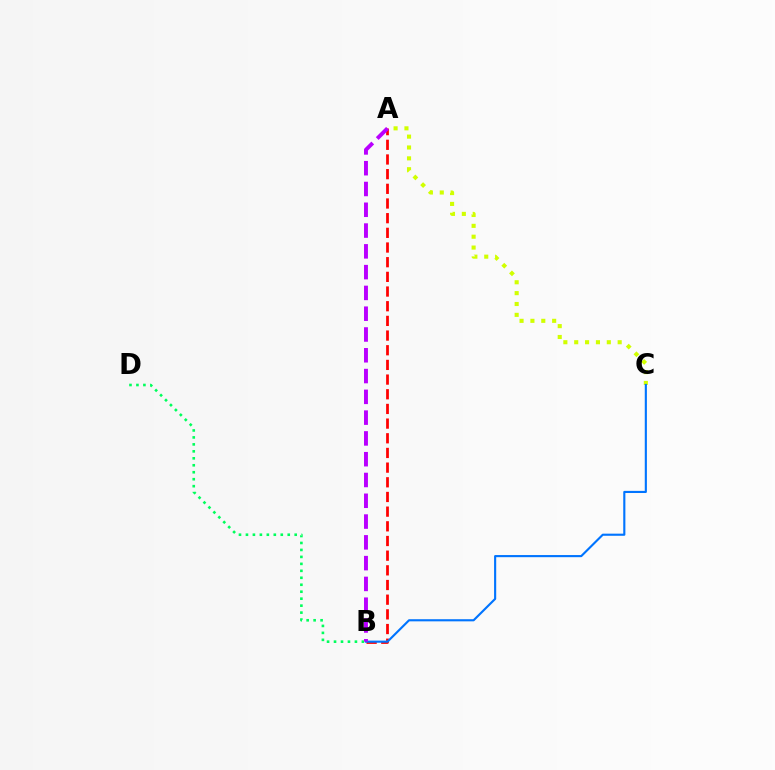{('A', 'B'): [{'color': '#ff0000', 'line_style': 'dashed', 'thickness': 1.99}, {'color': '#b900ff', 'line_style': 'dashed', 'thickness': 2.82}], ('A', 'C'): [{'color': '#d1ff00', 'line_style': 'dotted', 'thickness': 2.95}], ('B', 'C'): [{'color': '#0074ff', 'line_style': 'solid', 'thickness': 1.53}], ('B', 'D'): [{'color': '#00ff5c', 'line_style': 'dotted', 'thickness': 1.89}]}